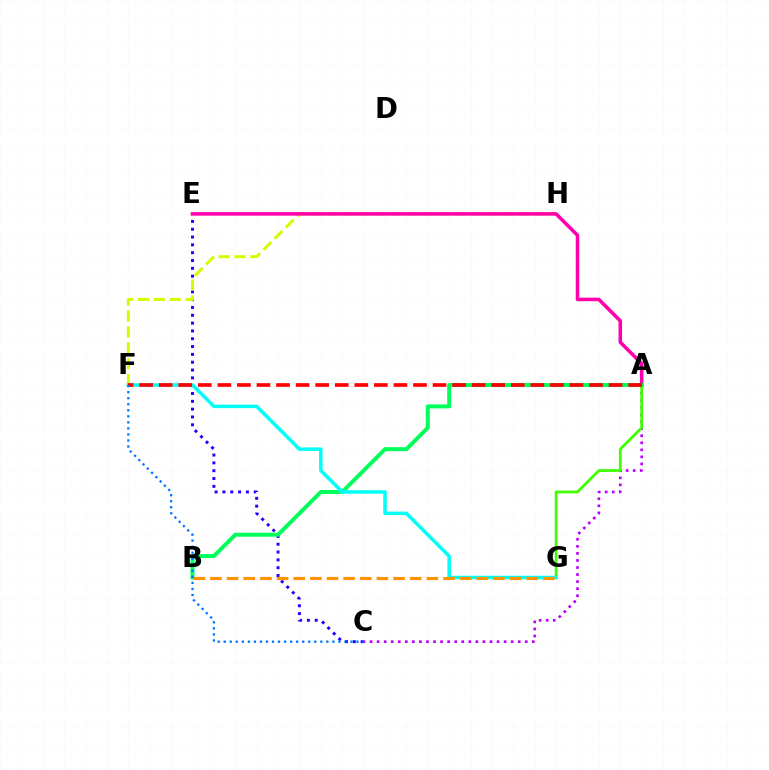{('C', 'E'): [{'color': '#2500ff', 'line_style': 'dotted', 'thickness': 2.13}], ('A', 'C'): [{'color': '#b900ff', 'line_style': 'dotted', 'thickness': 1.92}], ('F', 'H'): [{'color': '#d1ff00', 'line_style': 'dashed', 'thickness': 2.15}], ('A', 'E'): [{'color': '#ff00ac', 'line_style': 'solid', 'thickness': 2.56}], ('A', 'G'): [{'color': '#3dff00', 'line_style': 'solid', 'thickness': 1.97}], ('A', 'B'): [{'color': '#00ff5c', 'line_style': 'solid', 'thickness': 2.86}], ('F', 'G'): [{'color': '#00fff6', 'line_style': 'solid', 'thickness': 2.51}], ('B', 'G'): [{'color': '#ff9400', 'line_style': 'dashed', 'thickness': 2.26}], ('A', 'F'): [{'color': '#ff0000', 'line_style': 'dashed', 'thickness': 2.66}], ('C', 'F'): [{'color': '#0074ff', 'line_style': 'dotted', 'thickness': 1.64}]}